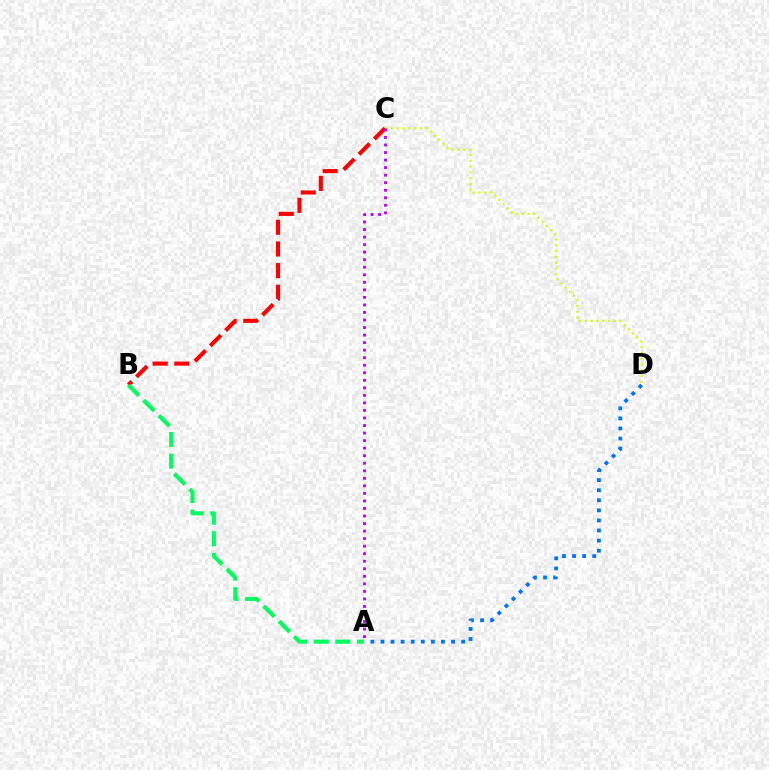{('C', 'D'): [{'color': '#d1ff00', 'line_style': 'dotted', 'thickness': 1.58}], ('A', 'D'): [{'color': '#0074ff', 'line_style': 'dotted', 'thickness': 2.74}], ('B', 'C'): [{'color': '#ff0000', 'line_style': 'dashed', 'thickness': 2.94}], ('A', 'C'): [{'color': '#b900ff', 'line_style': 'dotted', 'thickness': 2.05}], ('A', 'B'): [{'color': '#00ff5c', 'line_style': 'dashed', 'thickness': 2.93}]}